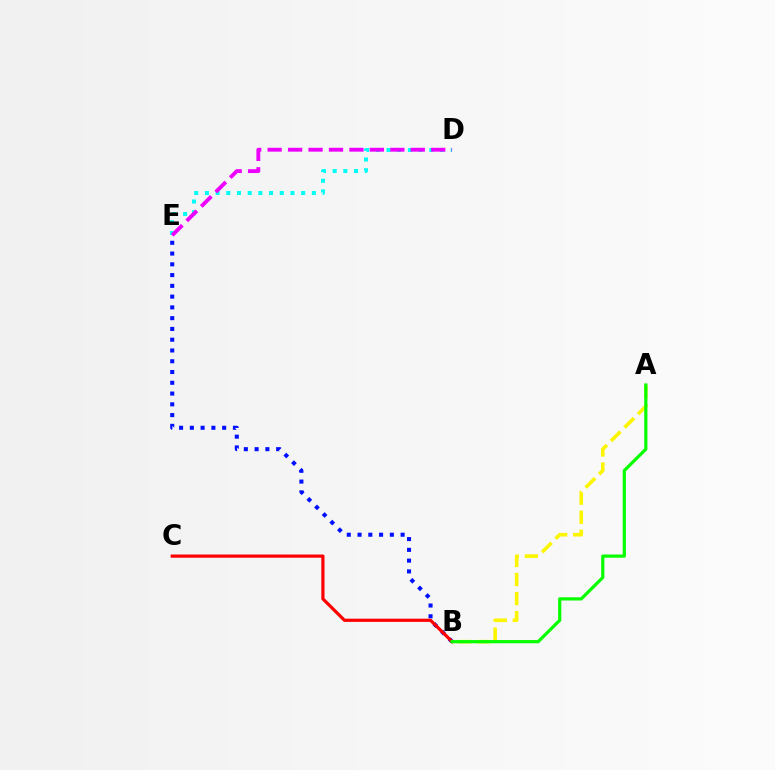{('A', 'B'): [{'color': '#fcf500', 'line_style': 'dashed', 'thickness': 2.59}, {'color': '#08ff00', 'line_style': 'solid', 'thickness': 2.31}], ('B', 'E'): [{'color': '#0010ff', 'line_style': 'dotted', 'thickness': 2.93}], ('B', 'C'): [{'color': '#ff0000', 'line_style': 'solid', 'thickness': 2.31}], ('D', 'E'): [{'color': '#00fff6', 'line_style': 'dotted', 'thickness': 2.91}, {'color': '#ee00ff', 'line_style': 'dashed', 'thickness': 2.78}]}